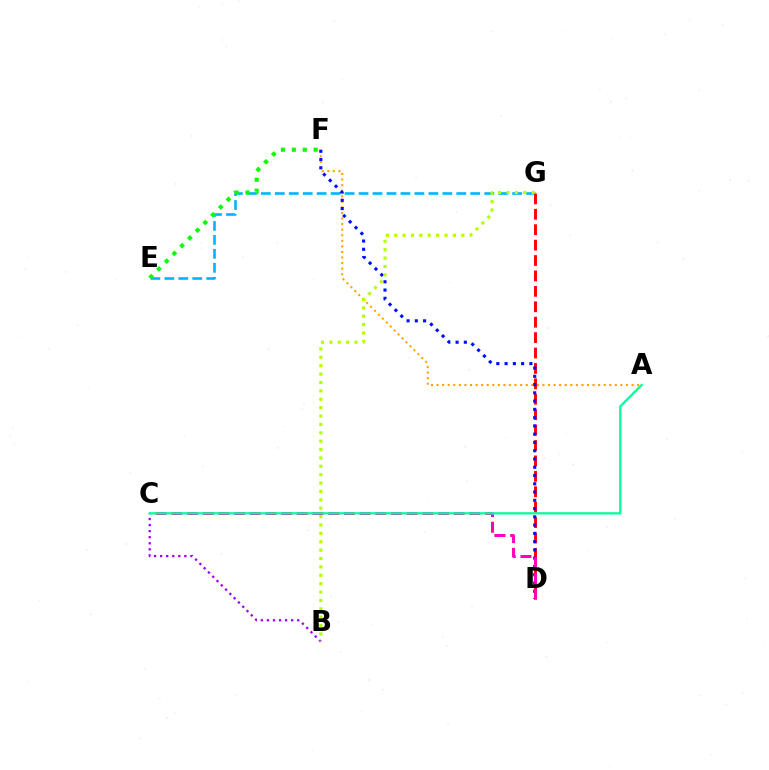{('E', 'G'): [{'color': '#00b5ff', 'line_style': 'dashed', 'thickness': 1.9}], ('B', 'C'): [{'color': '#9b00ff', 'line_style': 'dotted', 'thickness': 1.65}], ('A', 'F'): [{'color': '#ffa500', 'line_style': 'dotted', 'thickness': 1.51}], ('D', 'G'): [{'color': '#ff0000', 'line_style': 'dashed', 'thickness': 2.09}], ('D', 'F'): [{'color': '#0010ff', 'line_style': 'dotted', 'thickness': 2.25}], ('C', 'D'): [{'color': '#ff00bd', 'line_style': 'dashed', 'thickness': 2.13}], ('E', 'F'): [{'color': '#08ff00', 'line_style': 'dotted', 'thickness': 2.97}], ('A', 'C'): [{'color': '#00ff9d', 'line_style': 'solid', 'thickness': 1.64}], ('B', 'G'): [{'color': '#b3ff00', 'line_style': 'dotted', 'thickness': 2.28}]}